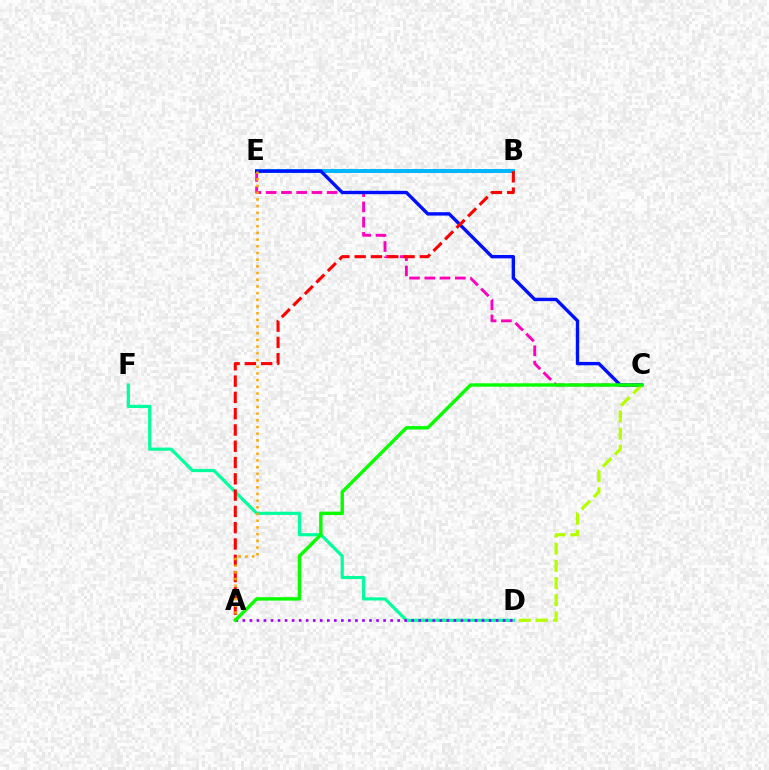{('B', 'E'): [{'color': '#00b5ff', 'line_style': 'solid', 'thickness': 2.84}], ('D', 'F'): [{'color': '#00ff9d', 'line_style': 'solid', 'thickness': 2.29}], ('A', 'D'): [{'color': '#9b00ff', 'line_style': 'dotted', 'thickness': 1.91}], ('C', 'E'): [{'color': '#ff00bd', 'line_style': 'dashed', 'thickness': 2.07}, {'color': '#0010ff', 'line_style': 'solid', 'thickness': 2.43}], ('C', 'D'): [{'color': '#b3ff00', 'line_style': 'dashed', 'thickness': 2.33}], ('A', 'B'): [{'color': '#ff0000', 'line_style': 'dashed', 'thickness': 2.21}], ('A', 'E'): [{'color': '#ffa500', 'line_style': 'dotted', 'thickness': 1.82}], ('A', 'C'): [{'color': '#08ff00', 'line_style': 'solid', 'thickness': 2.46}]}